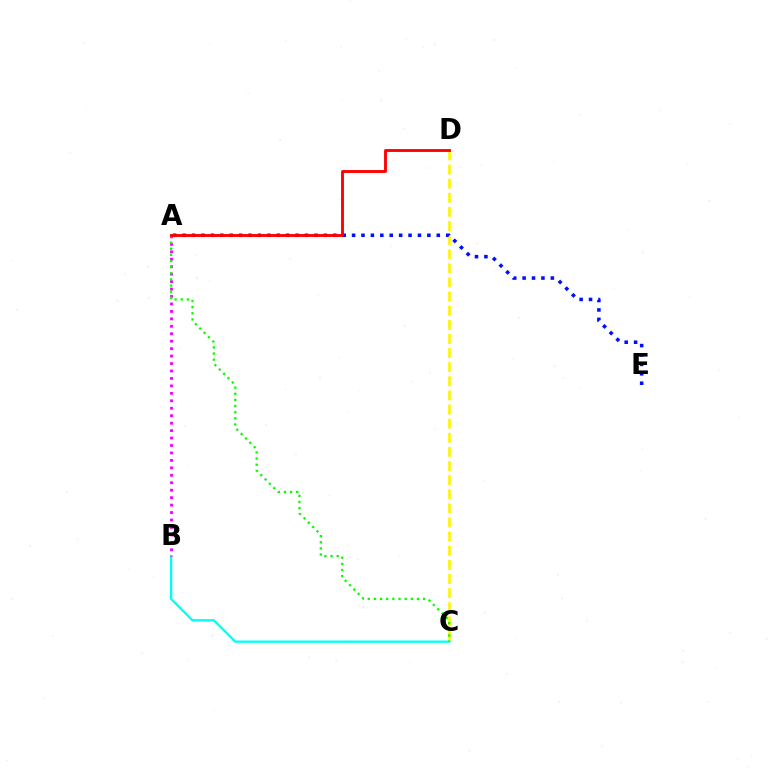{('B', 'C'): [{'color': '#00fff6', 'line_style': 'solid', 'thickness': 1.67}], ('C', 'D'): [{'color': '#fcf500', 'line_style': 'dashed', 'thickness': 1.92}], ('A', 'E'): [{'color': '#0010ff', 'line_style': 'dotted', 'thickness': 2.56}], ('A', 'B'): [{'color': '#ee00ff', 'line_style': 'dotted', 'thickness': 2.02}], ('A', 'C'): [{'color': '#08ff00', 'line_style': 'dotted', 'thickness': 1.67}], ('A', 'D'): [{'color': '#ff0000', 'line_style': 'solid', 'thickness': 2.07}]}